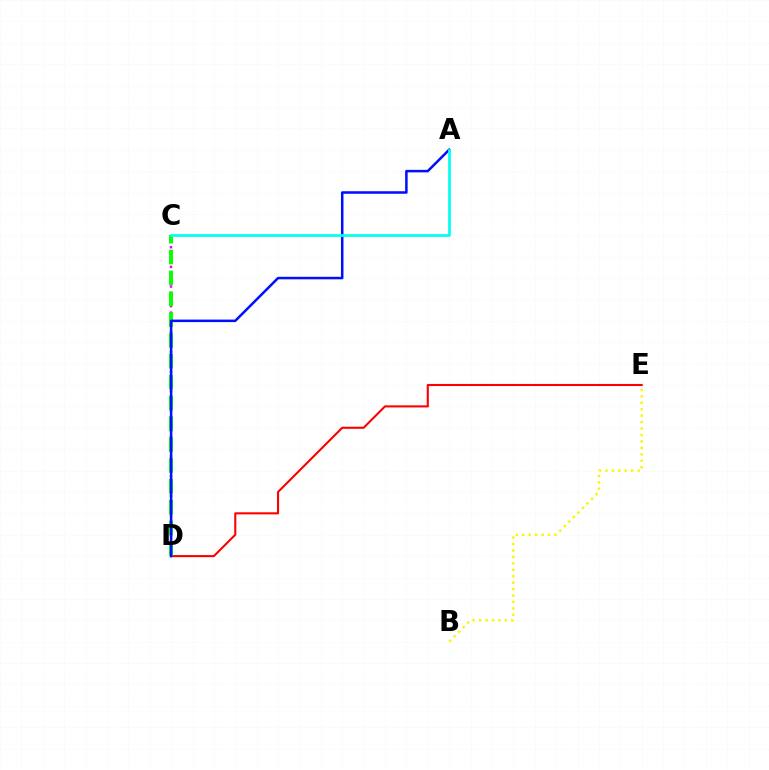{('C', 'D'): [{'color': '#ee00ff', 'line_style': 'dotted', 'thickness': 1.78}, {'color': '#08ff00', 'line_style': 'dashed', 'thickness': 2.83}], ('D', 'E'): [{'color': '#ff0000', 'line_style': 'solid', 'thickness': 1.51}], ('B', 'E'): [{'color': '#fcf500', 'line_style': 'dotted', 'thickness': 1.75}], ('A', 'D'): [{'color': '#0010ff', 'line_style': 'solid', 'thickness': 1.81}], ('A', 'C'): [{'color': '#00fff6', 'line_style': 'solid', 'thickness': 1.96}]}